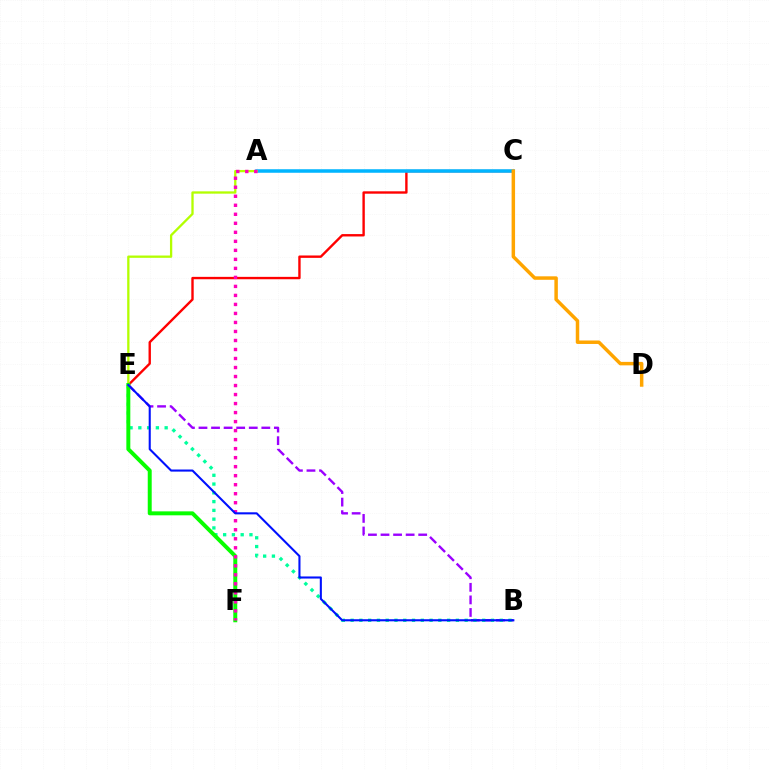{('C', 'E'): [{'color': '#ff0000', 'line_style': 'solid', 'thickness': 1.72}], ('A', 'C'): [{'color': '#00b5ff', 'line_style': 'solid', 'thickness': 2.54}], ('B', 'E'): [{'color': '#9b00ff', 'line_style': 'dashed', 'thickness': 1.71}, {'color': '#00ff9d', 'line_style': 'dotted', 'thickness': 2.38}, {'color': '#0010ff', 'line_style': 'solid', 'thickness': 1.5}], ('A', 'E'): [{'color': '#b3ff00', 'line_style': 'solid', 'thickness': 1.66}], ('E', 'F'): [{'color': '#08ff00', 'line_style': 'solid', 'thickness': 2.85}], ('A', 'F'): [{'color': '#ff00bd', 'line_style': 'dotted', 'thickness': 2.45}], ('C', 'D'): [{'color': '#ffa500', 'line_style': 'solid', 'thickness': 2.5}]}